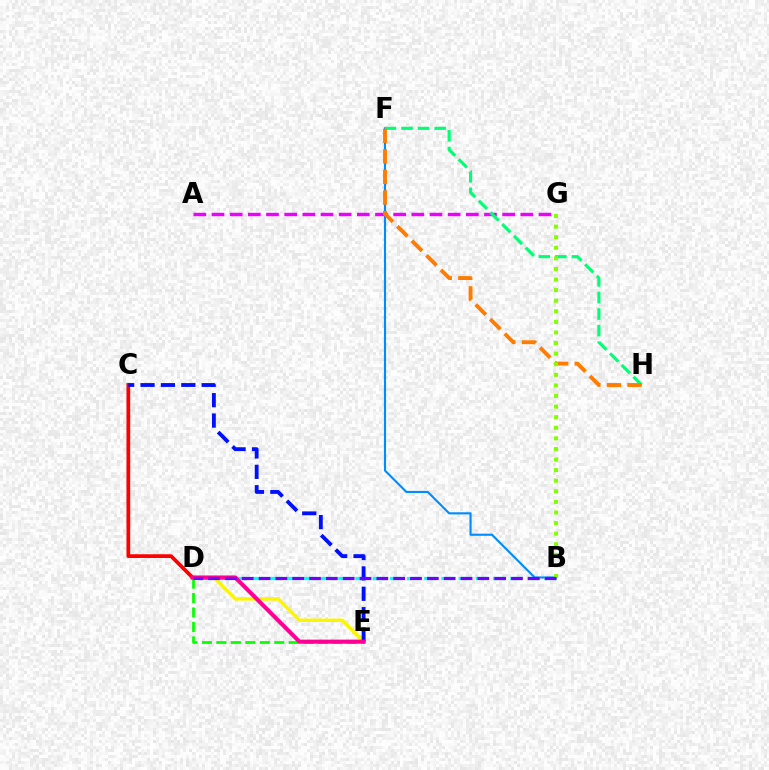{('D', 'E'): [{'color': '#fcf500', 'line_style': 'solid', 'thickness': 2.47}, {'color': '#08ff00', 'line_style': 'dashed', 'thickness': 1.97}, {'color': '#ff0094', 'line_style': 'solid', 'thickness': 2.93}], ('B', 'F'): [{'color': '#008cff', 'line_style': 'solid', 'thickness': 1.53}], ('C', 'D'): [{'color': '#ff0000', 'line_style': 'solid', 'thickness': 2.69}], ('A', 'G'): [{'color': '#ee00ff', 'line_style': 'dashed', 'thickness': 2.47}], ('F', 'H'): [{'color': '#00ff74', 'line_style': 'dashed', 'thickness': 2.25}, {'color': '#ff7c00', 'line_style': 'dashed', 'thickness': 2.79}], ('B', 'D'): [{'color': '#00fff6', 'line_style': 'dashed', 'thickness': 2.34}, {'color': '#7200ff', 'line_style': 'dashed', 'thickness': 2.29}], ('B', 'G'): [{'color': '#84ff00', 'line_style': 'dotted', 'thickness': 2.88}], ('C', 'E'): [{'color': '#0010ff', 'line_style': 'dashed', 'thickness': 2.77}]}